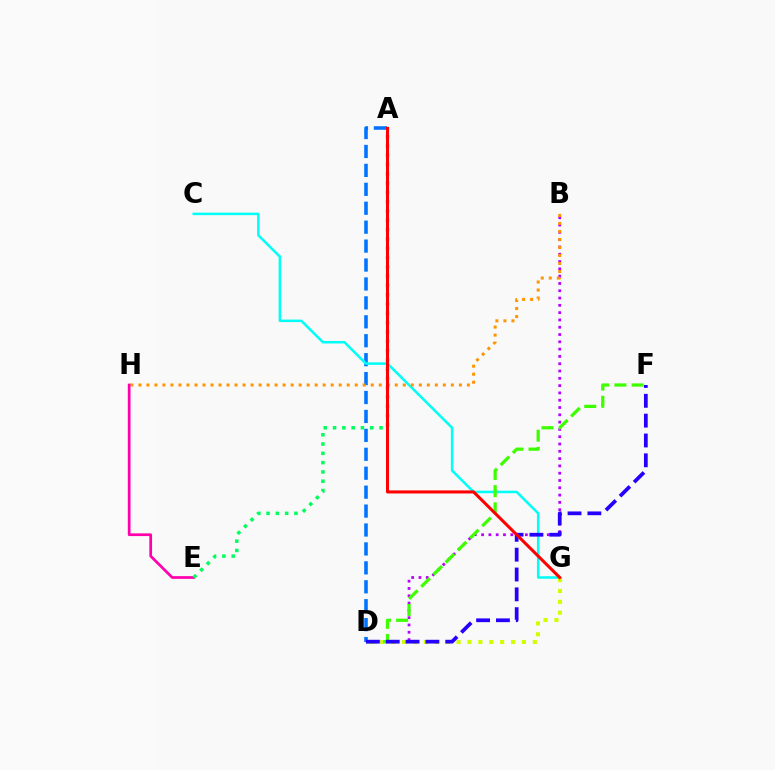{('A', 'D'): [{'color': '#0074ff', 'line_style': 'dashed', 'thickness': 2.57}], ('C', 'G'): [{'color': '#00fff6', 'line_style': 'solid', 'thickness': 1.81}], ('B', 'D'): [{'color': '#b900ff', 'line_style': 'dotted', 'thickness': 1.98}], ('B', 'H'): [{'color': '#ff9400', 'line_style': 'dotted', 'thickness': 2.18}], ('D', 'G'): [{'color': '#d1ff00', 'line_style': 'dotted', 'thickness': 2.96}], ('D', 'F'): [{'color': '#3dff00', 'line_style': 'dashed', 'thickness': 2.33}, {'color': '#2500ff', 'line_style': 'dashed', 'thickness': 2.69}], ('E', 'H'): [{'color': '#ff00ac', 'line_style': 'solid', 'thickness': 1.96}], ('A', 'E'): [{'color': '#00ff5c', 'line_style': 'dotted', 'thickness': 2.53}], ('A', 'G'): [{'color': '#ff0000', 'line_style': 'solid', 'thickness': 2.2}]}